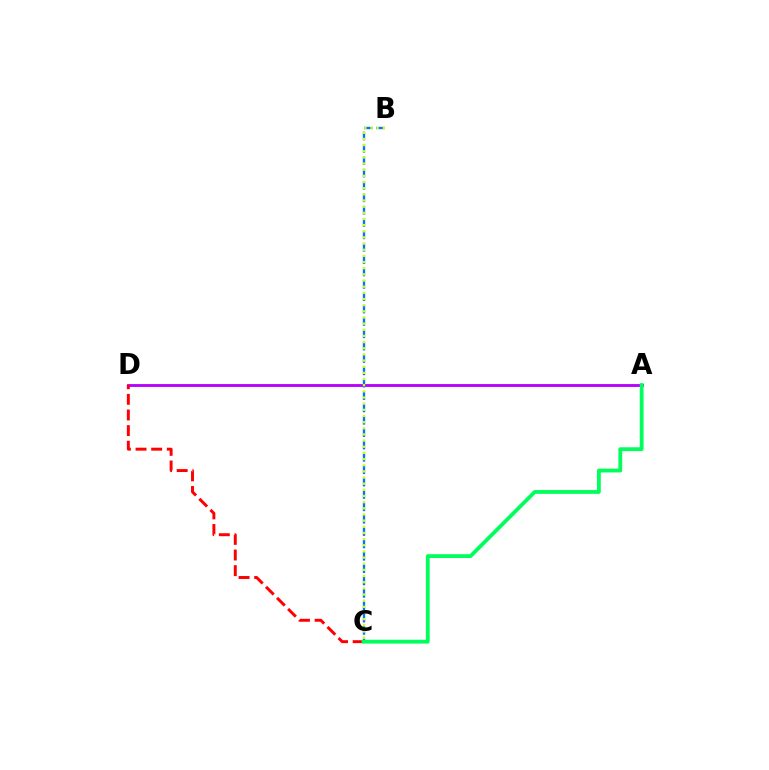{('A', 'D'): [{'color': '#b900ff', 'line_style': 'solid', 'thickness': 2.05}], ('B', 'C'): [{'color': '#0074ff', 'line_style': 'dashed', 'thickness': 1.68}, {'color': '#d1ff00', 'line_style': 'dotted', 'thickness': 1.67}], ('C', 'D'): [{'color': '#ff0000', 'line_style': 'dashed', 'thickness': 2.12}], ('A', 'C'): [{'color': '#00ff5c', 'line_style': 'solid', 'thickness': 2.75}]}